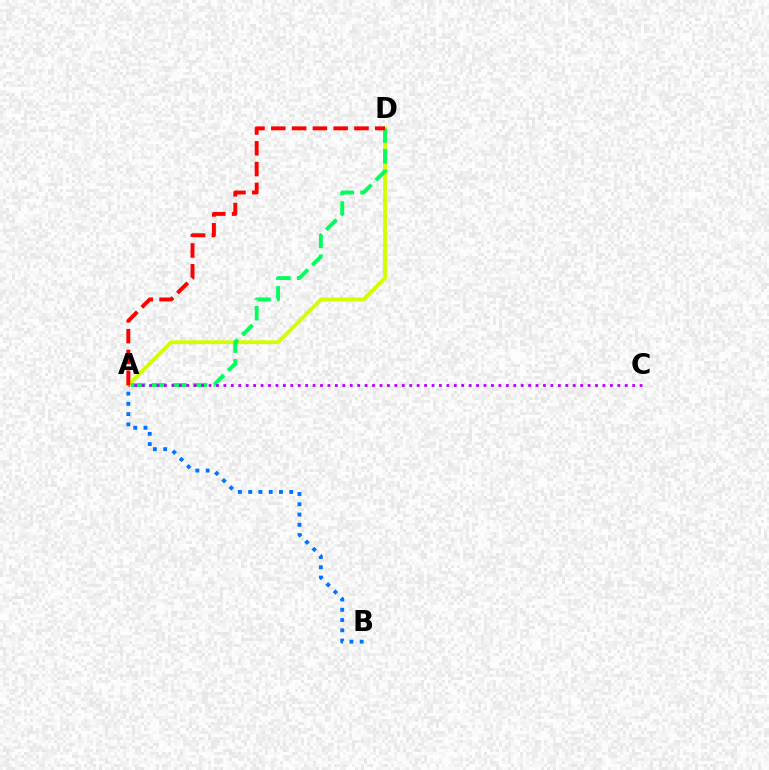{('A', 'D'): [{'color': '#d1ff00', 'line_style': 'solid', 'thickness': 2.75}, {'color': '#00ff5c', 'line_style': 'dashed', 'thickness': 2.81}, {'color': '#ff0000', 'line_style': 'dashed', 'thickness': 2.82}], ('A', 'C'): [{'color': '#b900ff', 'line_style': 'dotted', 'thickness': 2.02}], ('A', 'B'): [{'color': '#0074ff', 'line_style': 'dotted', 'thickness': 2.79}]}